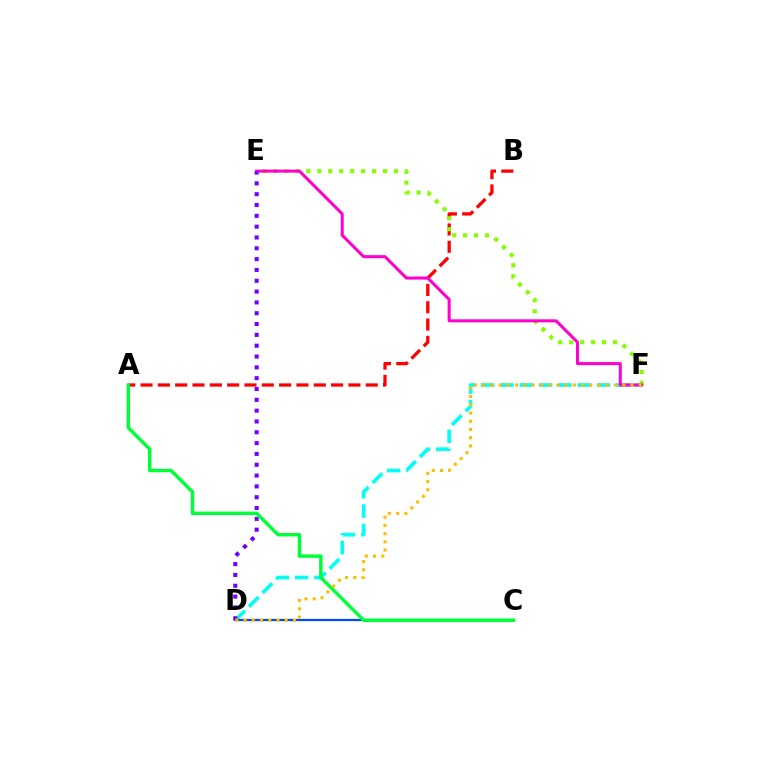{('A', 'B'): [{'color': '#ff0000', 'line_style': 'dashed', 'thickness': 2.35}], ('D', 'F'): [{'color': '#00fff6', 'line_style': 'dashed', 'thickness': 2.62}, {'color': '#ffbd00', 'line_style': 'dotted', 'thickness': 2.24}], ('E', 'F'): [{'color': '#84ff00', 'line_style': 'dotted', 'thickness': 2.98}, {'color': '#ff00cf', 'line_style': 'solid', 'thickness': 2.18}], ('C', 'D'): [{'color': '#004bff', 'line_style': 'solid', 'thickness': 1.61}], ('D', 'E'): [{'color': '#7200ff', 'line_style': 'dotted', 'thickness': 2.94}], ('A', 'C'): [{'color': '#00ff39', 'line_style': 'solid', 'thickness': 2.46}]}